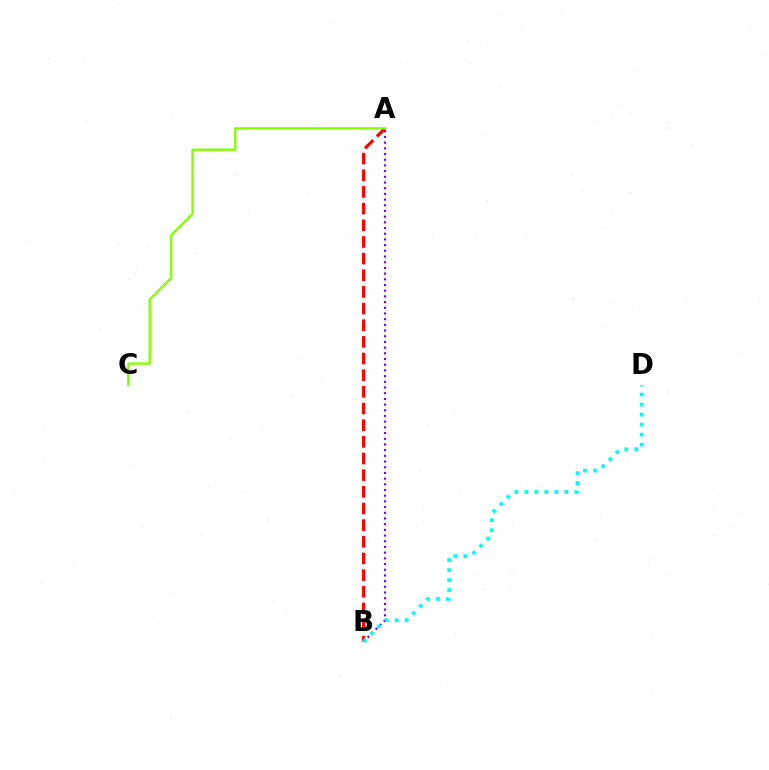{('A', 'B'): [{'color': '#7200ff', 'line_style': 'dotted', 'thickness': 1.55}, {'color': '#ff0000', 'line_style': 'dashed', 'thickness': 2.26}], ('A', 'C'): [{'color': '#84ff00', 'line_style': 'solid', 'thickness': 1.7}], ('B', 'D'): [{'color': '#00fff6', 'line_style': 'dotted', 'thickness': 2.72}]}